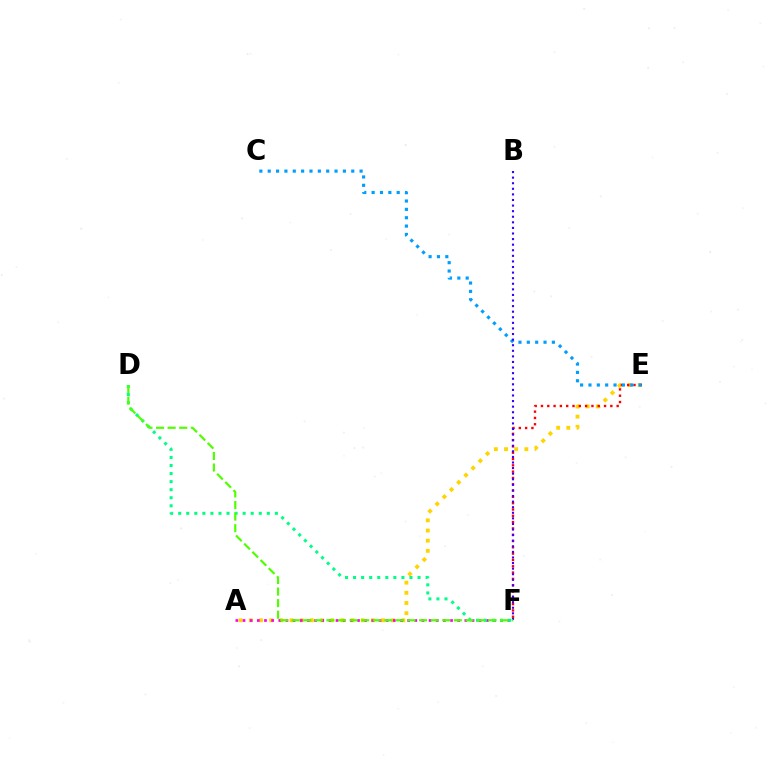{('A', 'E'): [{'color': '#ffd500', 'line_style': 'dotted', 'thickness': 2.76}], ('E', 'F'): [{'color': '#ff0000', 'line_style': 'dotted', 'thickness': 1.71}], ('A', 'F'): [{'color': '#ff00ed', 'line_style': 'dotted', 'thickness': 1.94}], ('C', 'E'): [{'color': '#009eff', 'line_style': 'dotted', 'thickness': 2.27}], ('B', 'F'): [{'color': '#3700ff', 'line_style': 'dotted', 'thickness': 1.52}], ('D', 'F'): [{'color': '#00ff86', 'line_style': 'dotted', 'thickness': 2.19}, {'color': '#4fff00', 'line_style': 'dashed', 'thickness': 1.57}]}